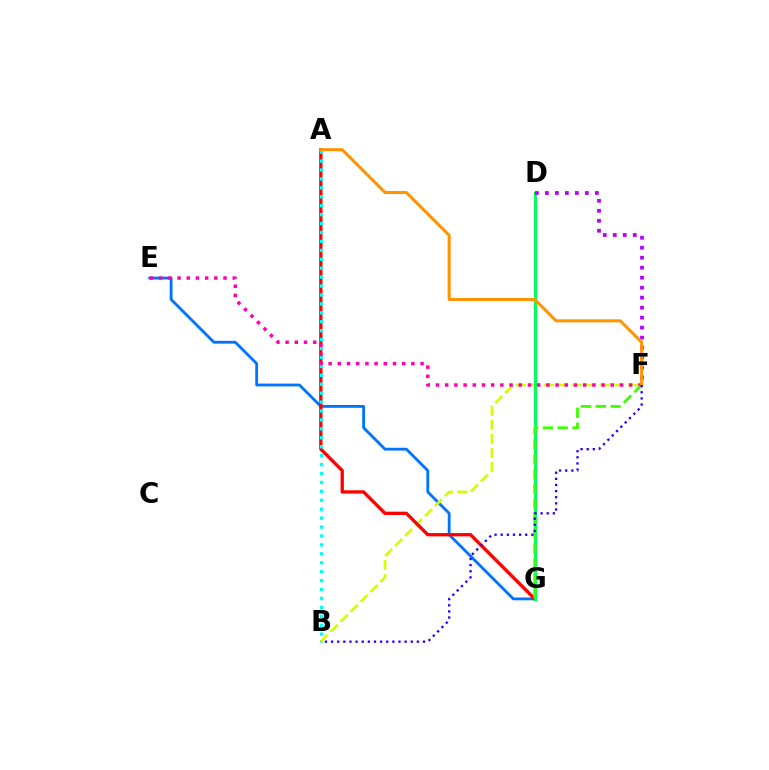{('E', 'G'): [{'color': '#0074ff', 'line_style': 'solid', 'thickness': 2.03}], ('B', 'F'): [{'color': '#d1ff00', 'line_style': 'dashed', 'thickness': 1.91}, {'color': '#2500ff', 'line_style': 'dotted', 'thickness': 1.66}], ('A', 'G'): [{'color': '#ff0000', 'line_style': 'solid', 'thickness': 2.39}], ('A', 'B'): [{'color': '#00fff6', 'line_style': 'dotted', 'thickness': 2.43}], ('E', 'F'): [{'color': '#ff00ac', 'line_style': 'dotted', 'thickness': 2.5}], ('D', 'G'): [{'color': '#00ff5c', 'line_style': 'solid', 'thickness': 2.24}], ('F', 'G'): [{'color': '#3dff00', 'line_style': 'dashed', 'thickness': 2.02}], ('D', 'F'): [{'color': '#b900ff', 'line_style': 'dotted', 'thickness': 2.71}], ('A', 'F'): [{'color': '#ff9400', 'line_style': 'solid', 'thickness': 2.19}]}